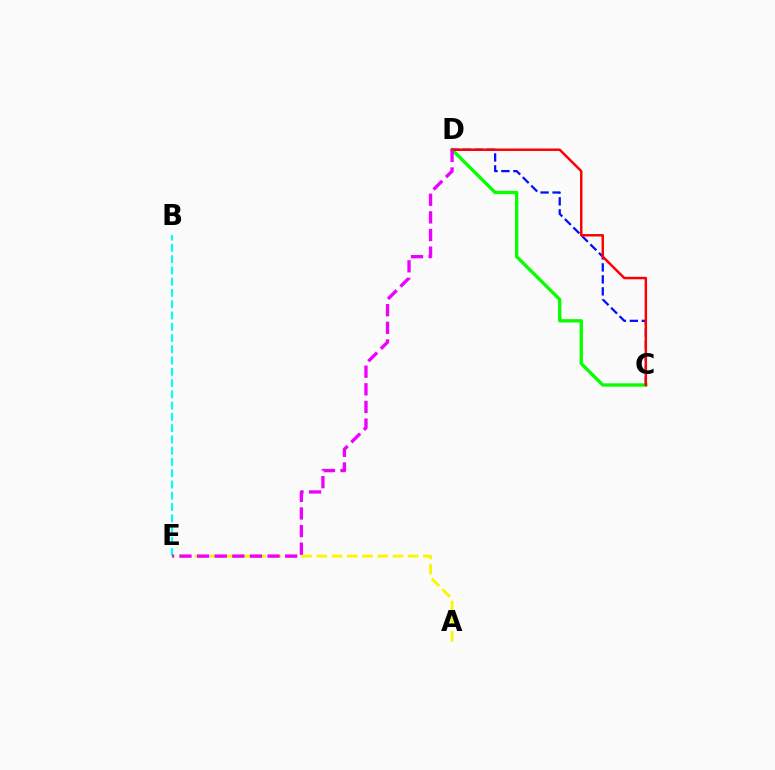{('A', 'E'): [{'color': '#fcf500', 'line_style': 'dashed', 'thickness': 2.07}], ('C', 'D'): [{'color': '#08ff00', 'line_style': 'solid', 'thickness': 2.41}, {'color': '#0010ff', 'line_style': 'dashed', 'thickness': 1.63}, {'color': '#ff0000', 'line_style': 'solid', 'thickness': 1.78}], ('B', 'E'): [{'color': '#00fff6', 'line_style': 'dashed', 'thickness': 1.53}], ('D', 'E'): [{'color': '#ee00ff', 'line_style': 'dashed', 'thickness': 2.39}]}